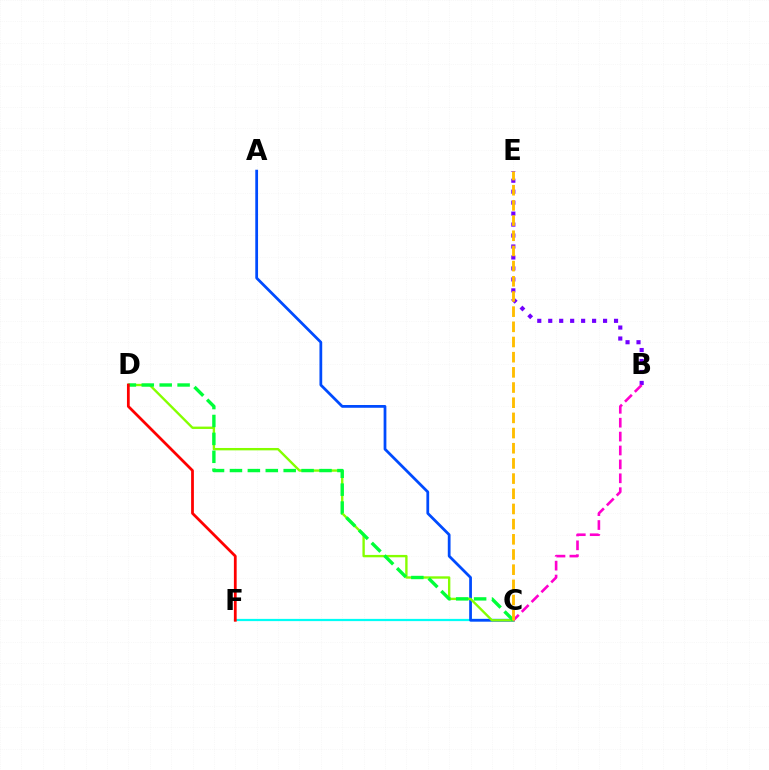{('C', 'F'): [{'color': '#00fff6', 'line_style': 'solid', 'thickness': 1.61}], ('B', 'E'): [{'color': '#7200ff', 'line_style': 'dotted', 'thickness': 2.98}], ('A', 'C'): [{'color': '#004bff', 'line_style': 'solid', 'thickness': 1.99}], ('C', 'D'): [{'color': '#84ff00', 'line_style': 'solid', 'thickness': 1.71}, {'color': '#00ff39', 'line_style': 'dashed', 'thickness': 2.43}], ('B', 'C'): [{'color': '#ff00cf', 'line_style': 'dashed', 'thickness': 1.89}], ('D', 'F'): [{'color': '#ff0000', 'line_style': 'solid', 'thickness': 1.99}], ('C', 'E'): [{'color': '#ffbd00', 'line_style': 'dashed', 'thickness': 2.06}]}